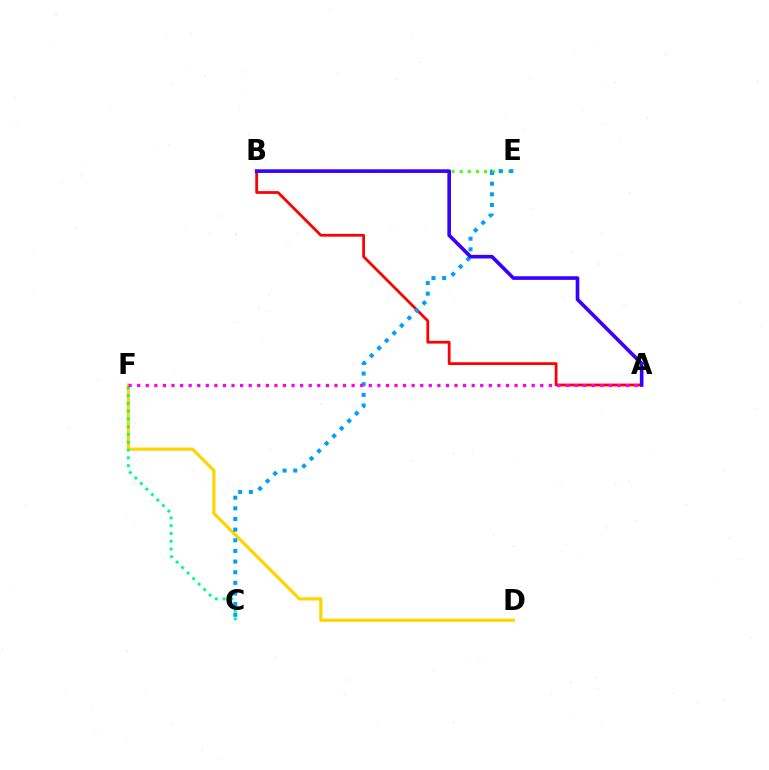{('D', 'F'): [{'color': '#ffd500', 'line_style': 'solid', 'thickness': 2.29}], ('B', 'E'): [{'color': '#4fff00', 'line_style': 'dotted', 'thickness': 2.2}], ('C', 'F'): [{'color': '#00ff86', 'line_style': 'dotted', 'thickness': 2.11}], ('A', 'B'): [{'color': '#ff0000', 'line_style': 'solid', 'thickness': 1.99}, {'color': '#3700ff', 'line_style': 'solid', 'thickness': 2.61}], ('C', 'E'): [{'color': '#009eff', 'line_style': 'dotted', 'thickness': 2.89}], ('A', 'F'): [{'color': '#ff00ed', 'line_style': 'dotted', 'thickness': 2.33}]}